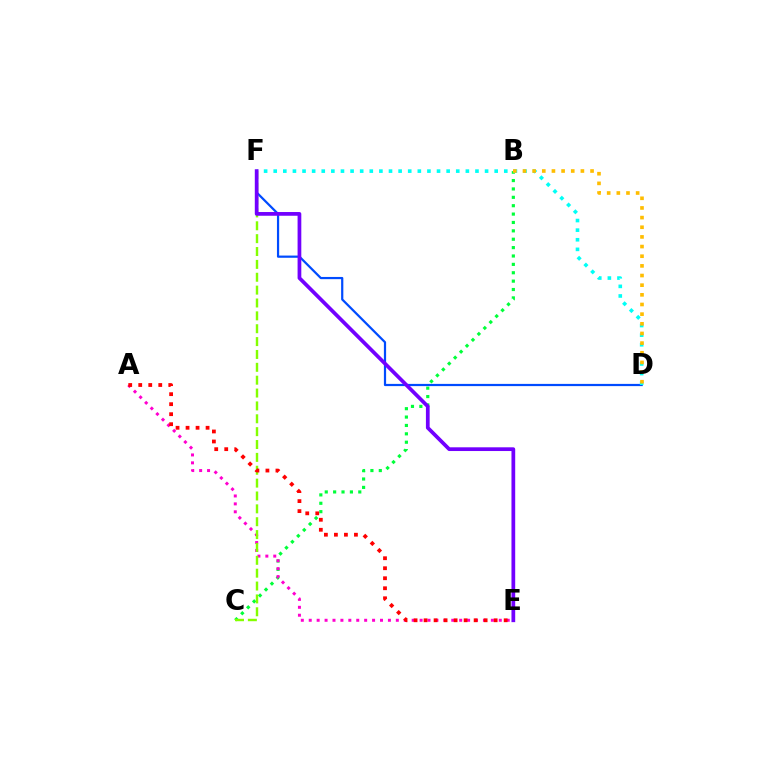{('D', 'F'): [{'color': '#004bff', 'line_style': 'solid', 'thickness': 1.59}, {'color': '#00fff6', 'line_style': 'dotted', 'thickness': 2.61}], ('B', 'C'): [{'color': '#00ff39', 'line_style': 'dotted', 'thickness': 2.28}], ('A', 'E'): [{'color': '#ff00cf', 'line_style': 'dotted', 'thickness': 2.15}, {'color': '#ff0000', 'line_style': 'dotted', 'thickness': 2.72}], ('C', 'F'): [{'color': '#84ff00', 'line_style': 'dashed', 'thickness': 1.75}], ('E', 'F'): [{'color': '#7200ff', 'line_style': 'solid', 'thickness': 2.69}], ('B', 'D'): [{'color': '#ffbd00', 'line_style': 'dotted', 'thickness': 2.62}]}